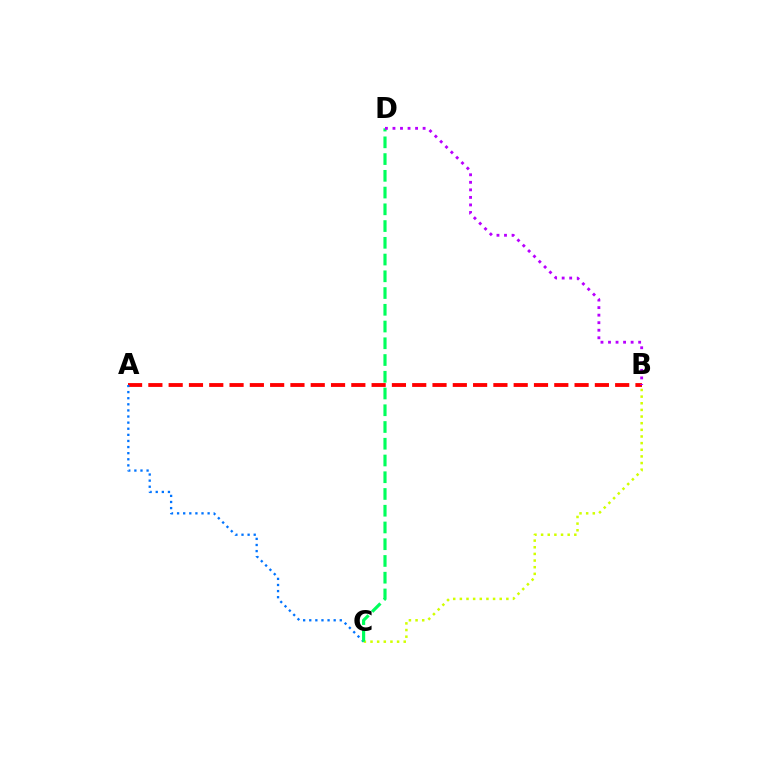{('A', 'B'): [{'color': '#ff0000', 'line_style': 'dashed', 'thickness': 2.76}], ('B', 'C'): [{'color': '#d1ff00', 'line_style': 'dotted', 'thickness': 1.81}], ('A', 'C'): [{'color': '#0074ff', 'line_style': 'dotted', 'thickness': 1.66}], ('C', 'D'): [{'color': '#00ff5c', 'line_style': 'dashed', 'thickness': 2.27}], ('B', 'D'): [{'color': '#b900ff', 'line_style': 'dotted', 'thickness': 2.05}]}